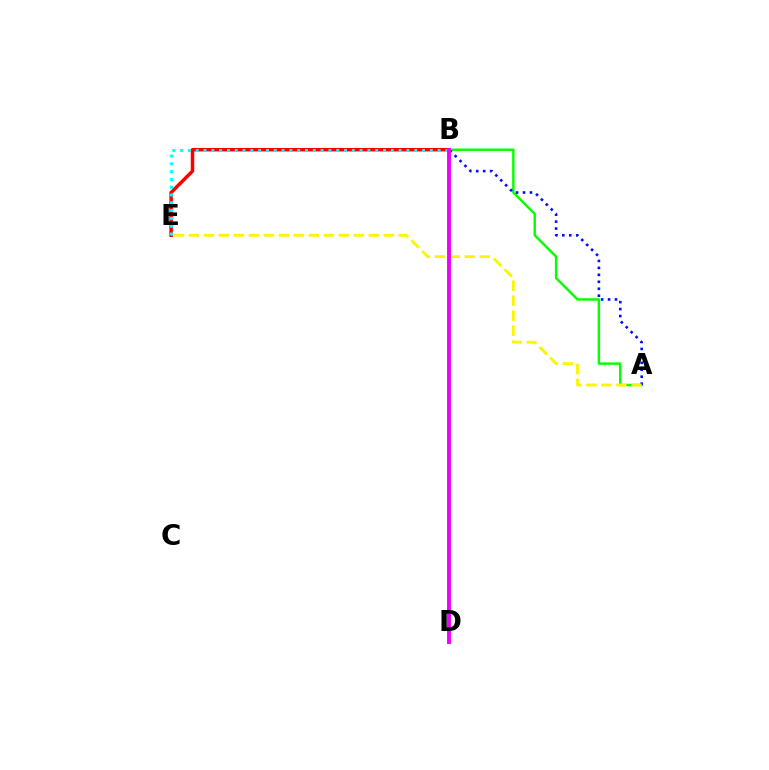{('A', 'B'): [{'color': '#08ff00', 'line_style': 'solid', 'thickness': 1.76}, {'color': '#0010ff', 'line_style': 'dotted', 'thickness': 1.89}], ('B', 'E'): [{'color': '#ff0000', 'line_style': 'solid', 'thickness': 2.51}, {'color': '#00fff6', 'line_style': 'dotted', 'thickness': 2.12}], ('A', 'E'): [{'color': '#fcf500', 'line_style': 'dashed', 'thickness': 2.04}], ('B', 'D'): [{'color': '#ee00ff', 'line_style': 'solid', 'thickness': 2.82}]}